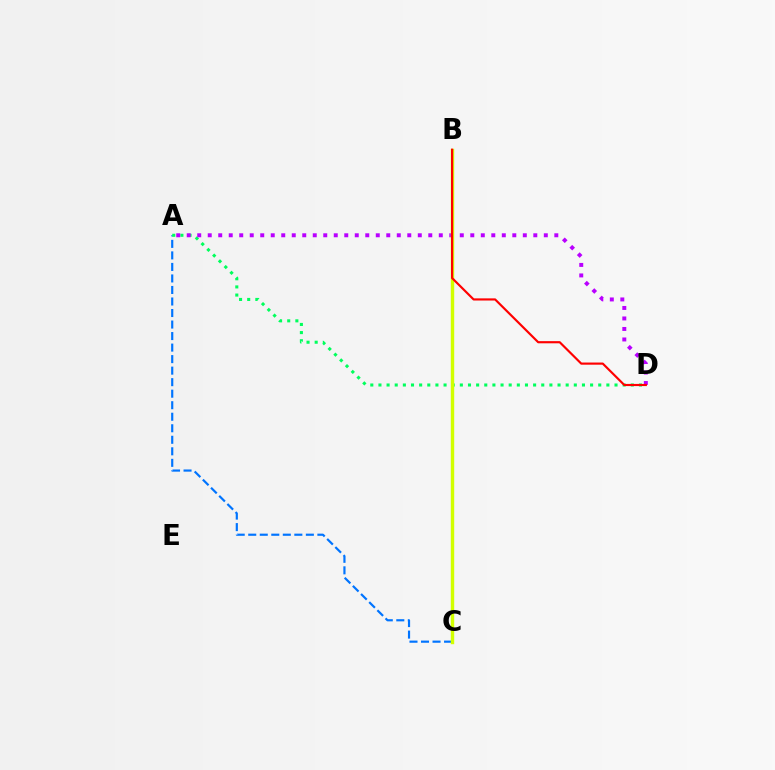{('A', 'C'): [{'color': '#0074ff', 'line_style': 'dashed', 'thickness': 1.57}], ('A', 'D'): [{'color': '#00ff5c', 'line_style': 'dotted', 'thickness': 2.21}, {'color': '#b900ff', 'line_style': 'dotted', 'thickness': 2.85}], ('B', 'C'): [{'color': '#d1ff00', 'line_style': 'solid', 'thickness': 2.46}], ('B', 'D'): [{'color': '#ff0000', 'line_style': 'solid', 'thickness': 1.56}]}